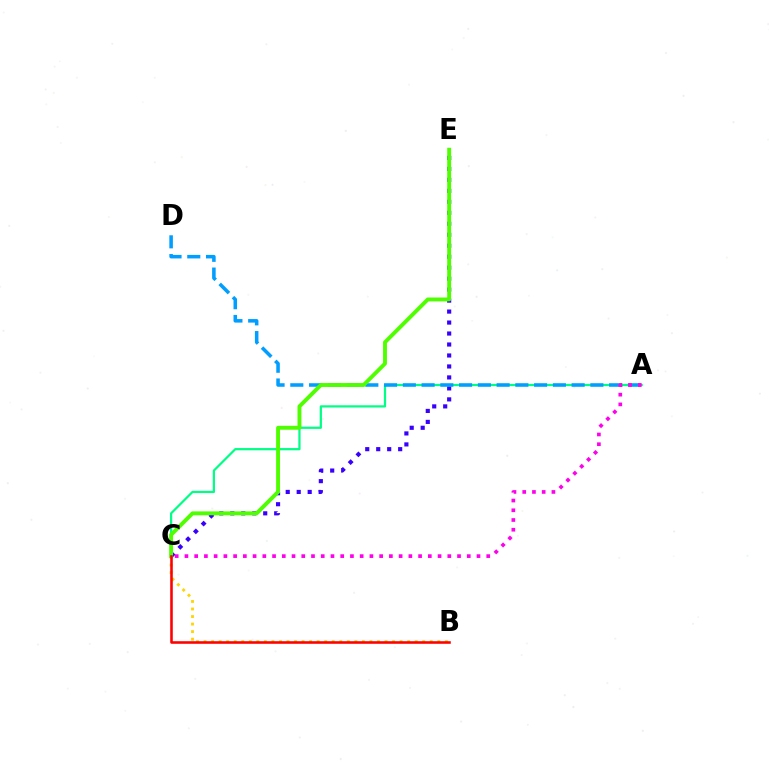{('B', 'C'): [{'color': '#ffd500', 'line_style': 'dotted', 'thickness': 2.05}, {'color': '#ff0000', 'line_style': 'solid', 'thickness': 1.85}], ('C', 'E'): [{'color': '#3700ff', 'line_style': 'dotted', 'thickness': 2.98}, {'color': '#4fff00', 'line_style': 'solid', 'thickness': 2.81}], ('A', 'C'): [{'color': '#00ff86', 'line_style': 'solid', 'thickness': 1.6}, {'color': '#ff00ed', 'line_style': 'dotted', 'thickness': 2.65}], ('A', 'D'): [{'color': '#009eff', 'line_style': 'dashed', 'thickness': 2.55}]}